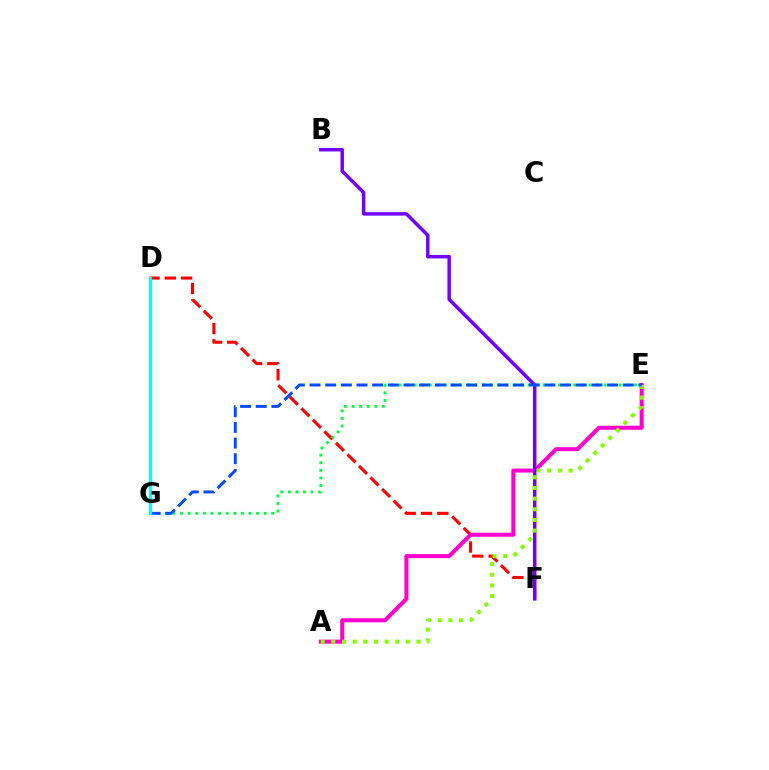{('D', 'F'): [{'color': '#ff0000', 'line_style': 'dashed', 'thickness': 2.21}], ('D', 'G'): [{'color': '#ffbd00', 'line_style': 'solid', 'thickness': 2.06}, {'color': '#00fff6', 'line_style': 'solid', 'thickness': 2.24}], ('A', 'E'): [{'color': '#ff00cf', 'line_style': 'solid', 'thickness': 2.89}, {'color': '#84ff00', 'line_style': 'dotted', 'thickness': 2.89}], ('B', 'F'): [{'color': '#7200ff', 'line_style': 'solid', 'thickness': 2.5}], ('E', 'G'): [{'color': '#00ff39', 'line_style': 'dotted', 'thickness': 2.06}, {'color': '#004bff', 'line_style': 'dashed', 'thickness': 2.13}]}